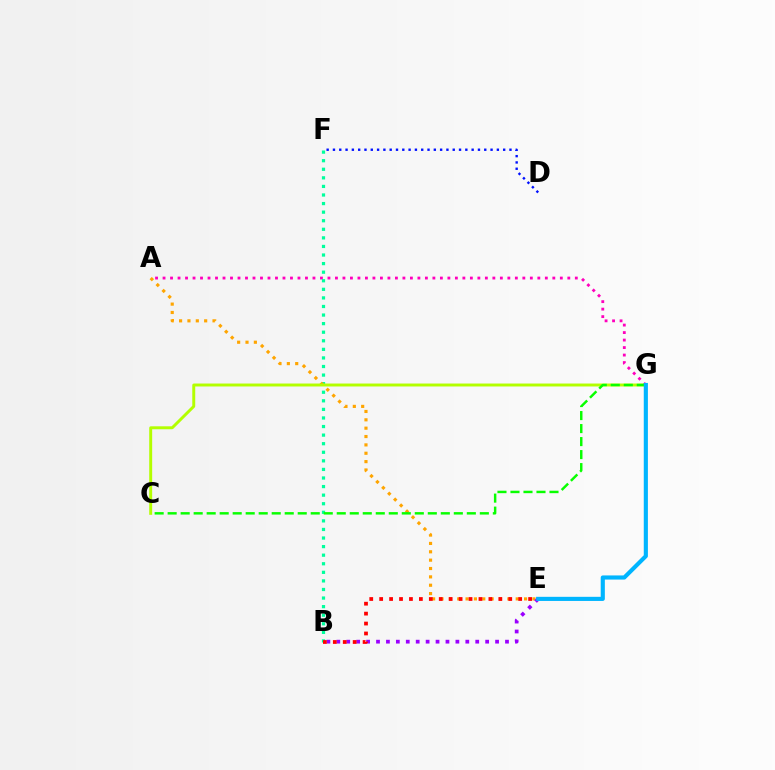{('A', 'G'): [{'color': '#ff00bd', 'line_style': 'dotted', 'thickness': 2.04}], ('B', 'F'): [{'color': '#00ff9d', 'line_style': 'dotted', 'thickness': 2.33}], ('A', 'E'): [{'color': '#ffa500', 'line_style': 'dotted', 'thickness': 2.27}], ('B', 'E'): [{'color': '#9b00ff', 'line_style': 'dotted', 'thickness': 2.7}, {'color': '#ff0000', 'line_style': 'dotted', 'thickness': 2.7}], ('C', 'G'): [{'color': '#b3ff00', 'line_style': 'solid', 'thickness': 2.12}, {'color': '#08ff00', 'line_style': 'dashed', 'thickness': 1.77}], ('D', 'F'): [{'color': '#0010ff', 'line_style': 'dotted', 'thickness': 1.71}], ('E', 'G'): [{'color': '#00b5ff', 'line_style': 'solid', 'thickness': 2.97}]}